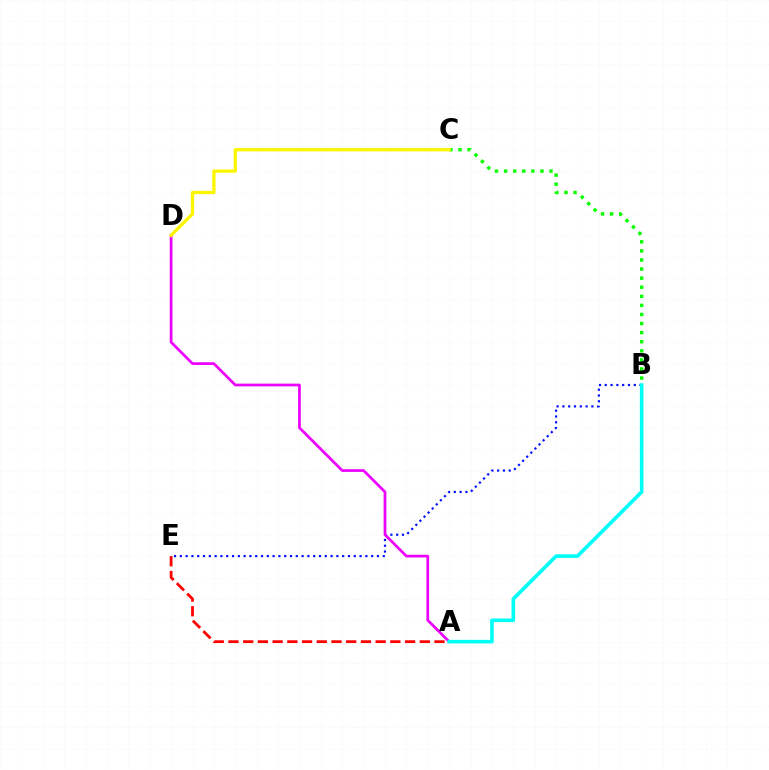{('B', 'E'): [{'color': '#0010ff', 'line_style': 'dotted', 'thickness': 1.58}], ('A', 'E'): [{'color': '#ff0000', 'line_style': 'dashed', 'thickness': 2.0}], ('A', 'D'): [{'color': '#ee00ff', 'line_style': 'solid', 'thickness': 1.96}], ('B', 'C'): [{'color': '#08ff00', 'line_style': 'dotted', 'thickness': 2.47}], ('C', 'D'): [{'color': '#fcf500', 'line_style': 'solid', 'thickness': 2.38}], ('A', 'B'): [{'color': '#00fff6', 'line_style': 'solid', 'thickness': 2.61}]}